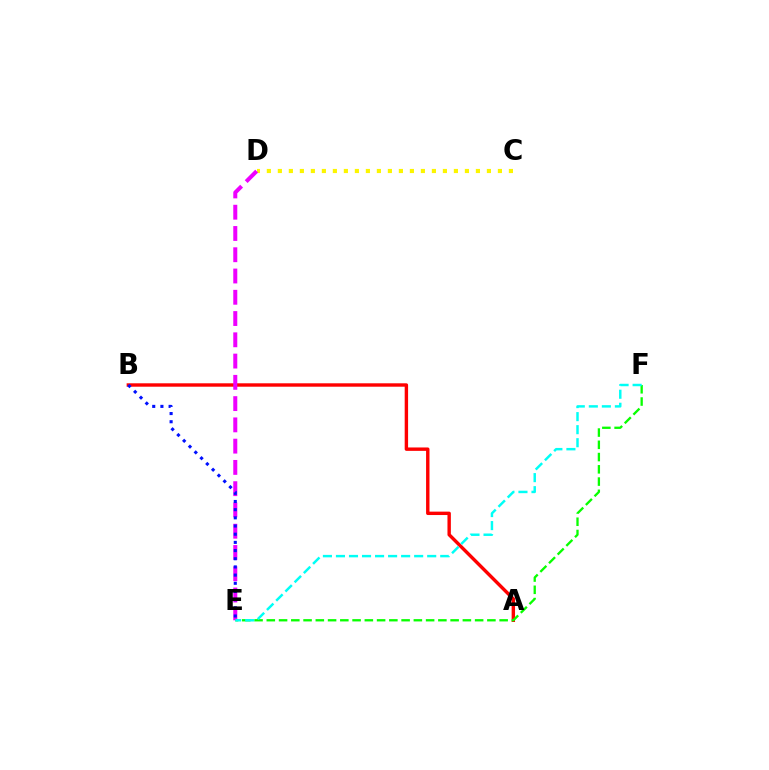{('A', 'B'): [{'color': '#ff0000', 'line_style': 'solid', 'thickness': 2.45}], ('E', 'F'): [{'color': '#08ff00', 'line_style': 'dashed', 'thickness': 1.66}, {'color': '#00fff6', 'line_style': 'dashed', 'thickness': 1.77}], ('C', 'D'): [{'color': '#fcf500', 'line_style': 'dotted', 'thickness': 2.99}], ('D', 'E'): [{'color': '#ee00ff', 'line_style': 'dashed', 'thickness': 2.89}], ('B', 'E'): [{'color': '#0010ff', 'line_style': 'dotted', 'thickness': 2.22}]}